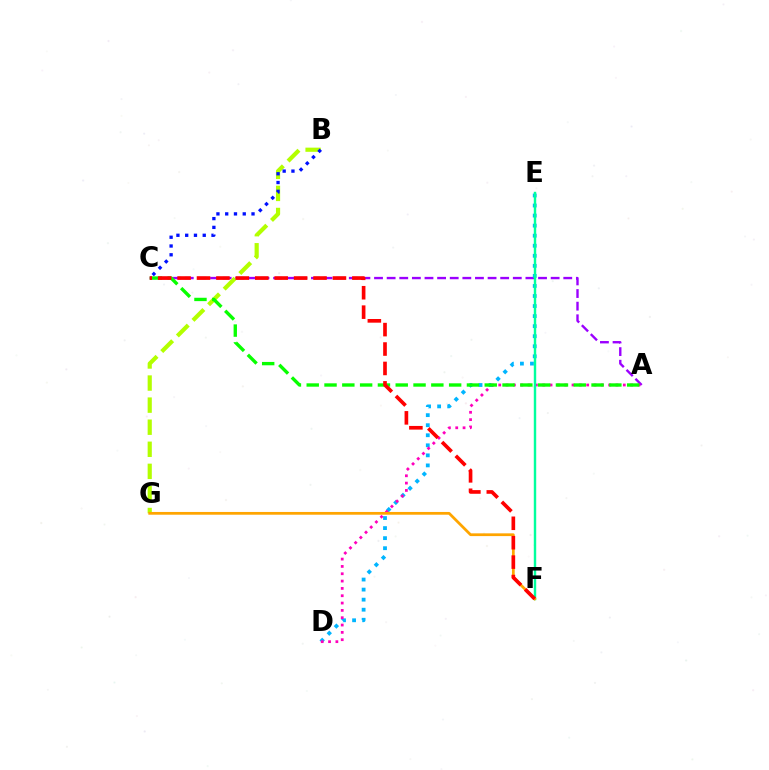{('A', 'C'): [{'color': '#9b00ff', 'line_style': 'dashed', 'thickness': 1.71}, {'color': '#08ff00', 'line_style': 'dashed', 'thickness': 2.42}], ('B', 'G'): [{'color': '#b3ff00', 'line_style': 'dashed', 'thickness': 3.0}], ('D', 'E'): [{'color': '#00b5ff', 'line_style': 'dotted', 'thickness': 2.73}], ('B', 'C'): [{'color': '#0010ff', 'line_style': 'dotted', 'thickness': 2.38}], ('A', 'D'): [{'color': '#ff00bd', 'line_style': 'dotted', 'thickness': 1.99}], ('E', 'F'): [{'color': '#00ff9d', 'line_style': 'solid', 'thickness': 1.74}], ('F', 'G'): [{'color': '#ffa500', 'line_style': 'solid', 'thickness': 1.98}], ('C', 'F'): [{'color': '#ff0000', 'line_style': 'dashed', 'thickness': 2.64}]}